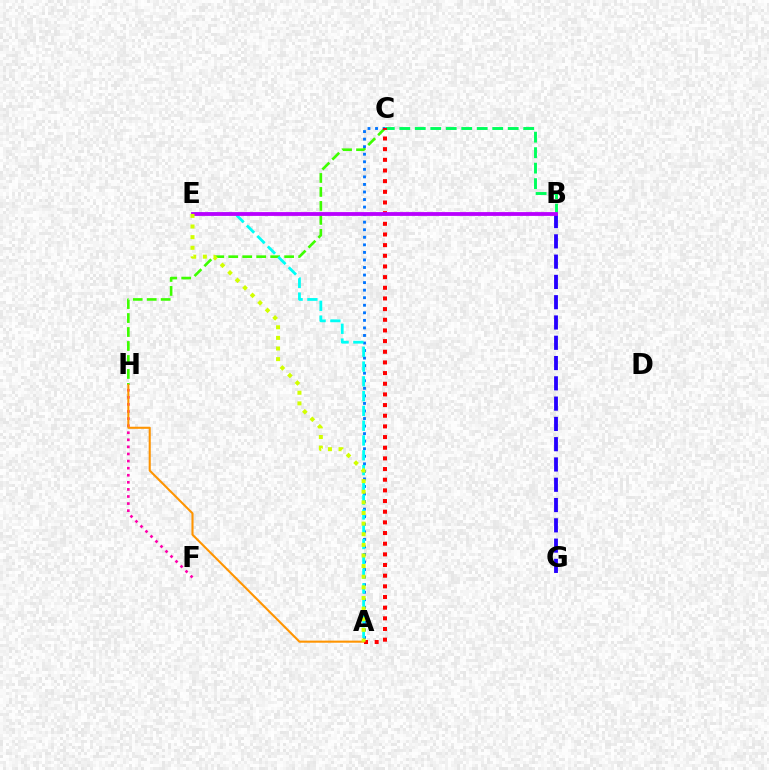{('C', 'H'): [{'color': '#3dff00', 'line_style': 'dashed', 'thickness': 1.9}], ('B', 'G'): [{'color': '#2500ff', 'line_style': 'dashed', 'thickness': 2.76}], ('B', 'C'): [{'color': '#00ff5c', 'line_style': 'dashed', 'thickness': 2.1}], ('A', 'C'): [{'color': '#0074ff', 'line_style': 'dotted', 'thickness': 2.05}, {'color': '#ff0000', 'line_style': 'dotted', 'thickness': 2.9}], ('F', 'H'): [{'color': '#ff00ac', 'line_style': 'dotted', 'thickness': 1.92}], ('A', 'E'): [{'color': '#00fff6', 'line_style': 'dashed', 'thickness': 2.01}, {'color': '#d1ff00', 'line_style': 'dotted', 'thickness': 2.89}], ('A', 'H'): [{'color': '#ff9400', 'line_style': 'solid', 'thickness': 1.5}], ('B', 'E'): [{'color': '#b900ff', 'line_style': 'solid', 'thickness': 2.74}]}